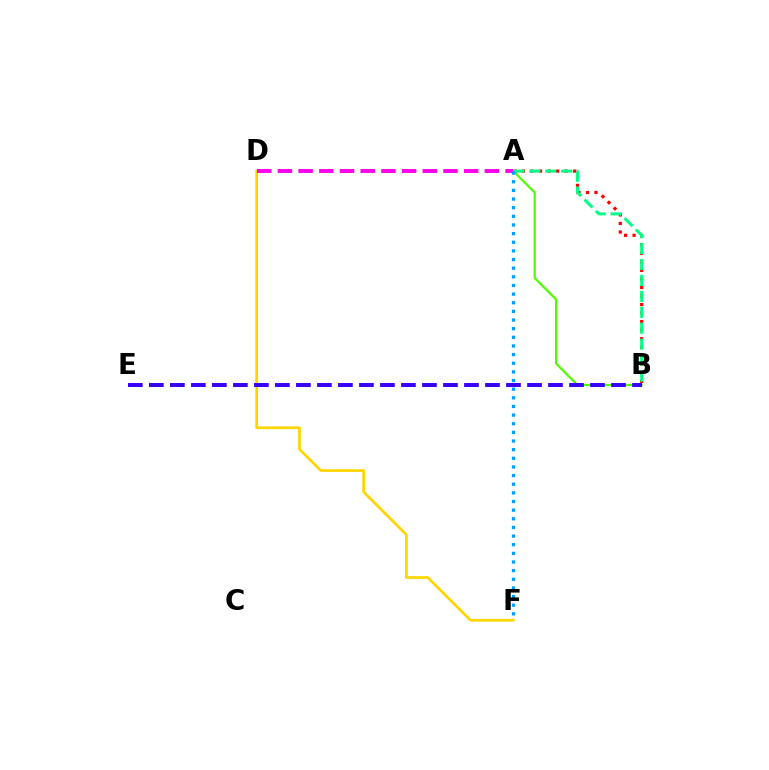{('D', 'F'): [{'color': '#ffd500', 'line_style': 'solid', 'thickness': 1.95}], ('A', 'B'): [{'color': '#4fff00', 'line_style': 'solid', 'thickness': 1.59}, {'color': '#ff0000', 'line_style': 'dotted', 'thickness': 2.32}, {'color': '#00ff86', 'line_style': 'dashed', 'thickness': 2.16}], ('A', 'D'): [{'color': '#ff00ed', 'line_style': 'dashed', 'thickness': 2.81}], ('B', 'E'): [{'color': '#3700ff', 'line_style': 'dashed', 'thickness': 2.85}], ('A', 'F'): [{'color': '#009eff', 'line_style': 'dotted', 'thickness': 2.35}]}